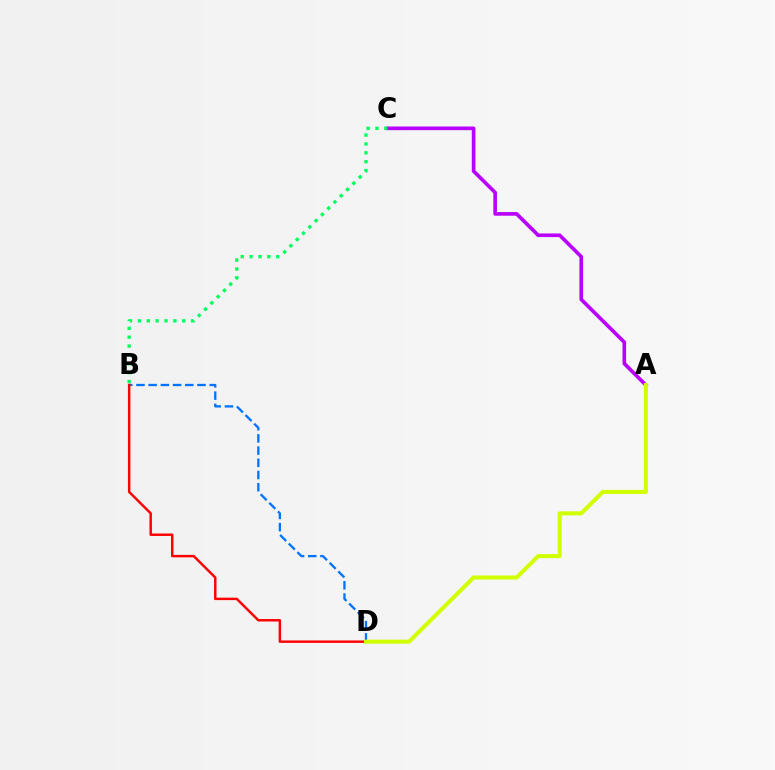{('B', 'D'): [{'color': '#0074ff', 'line_style': 'dashed', 'thickness': 1.66}, {'color': '#ff0000', 'line_style': 'solid', 'thickness': 1.76}], ('A', 'C'): [{'color': '#b900ff', 'line_style': 'solid', 'thickness': 2.62}], ('B', 'C'): [{'color': '#00ff5c', 'line_style': 'dotted', 'thickness': 2.41}], ('A', 'D'): [{'color': '#d1ff00', 'line_style': 'solid', 'thickness': 2.91}]}